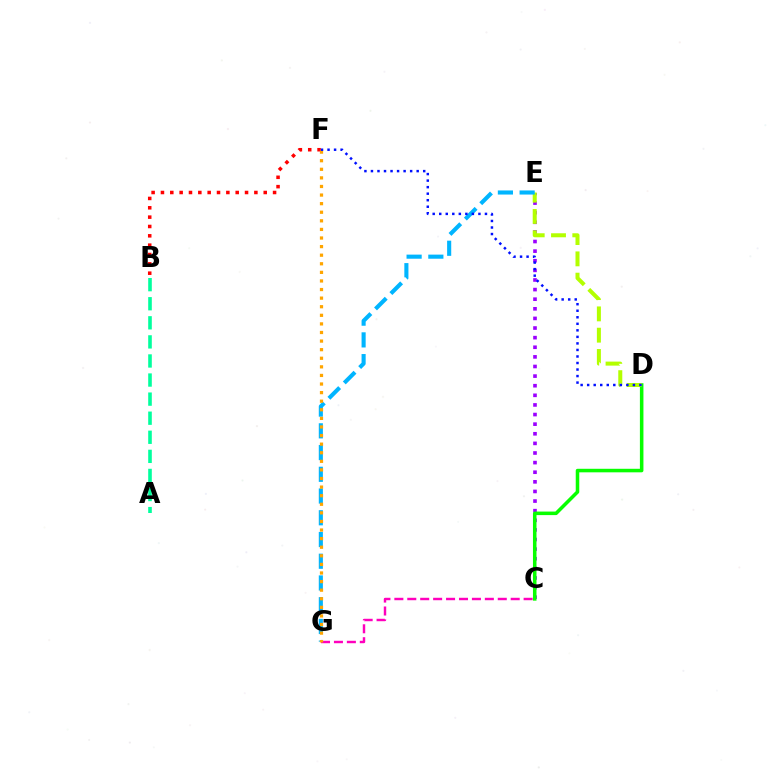{('A', 'B'): [{'color': '#00ff9d', 'line_style': 'dashed', 'thickness': 2.59}], ('C', 'E'): [{'color': '#9b00ff', 'line_style': 'dotted', 'thickness': 2.61}], ('C', 'D'): [{'color': '#08ff00', 'line_style': 'solid', 'thickness': 2.54}], ('D', 'E'): [{'color': '#b3ff00', 'line_style': 'dashed', 'thickness': 2.89}], ('E', 'G'): [{'color': '#00b5ff', 'line_style': 'dashed', 'thickness': 2.95}], ('C', 'G'): [{'color': '#ff00bd', 'line_style': 'dashed', 'thickness': 1.76}], ('B', 'F'): [{'color': '#ff0000', 'line_style': 'dotted', 'thickness': 2.54}], ('F', 'G'): [{'color': '#ffa500', 'line_style': 'dotted', 'thickness': 2.33}], ('D', 'F'): [{'color': '#0010ff', 'line_style': 'dotted', 'thickness': 1.78}]}